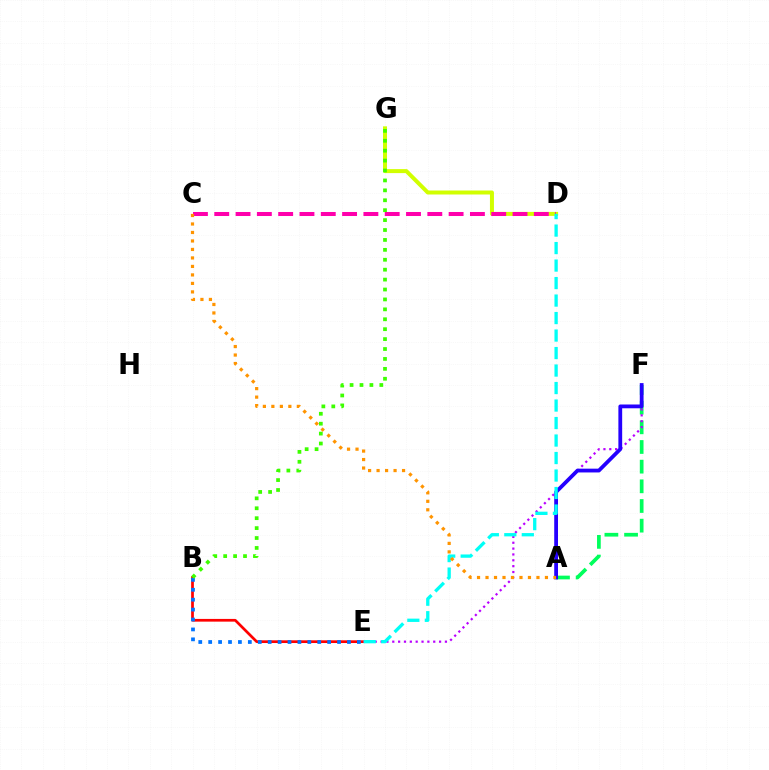{('B', 'E'): [{'color': '#ff0000', 'line_style': 'solid', 'thickness': 1.96}, {'color': '#0074ff', 'line_style': 'dotted', 'thickness': 2.69}], ('A', 'F'): [{'color': '#00ff5c', 'line_style': 'dashed', 'thickness': 2.67}, {'color': '#2500ff', 'line_style': 'solid', 'thickness': 2.73}], ('E', 'F'): [{'color': '#b900ff', 'line_style': 'dotted', 'thickness': 1.59}], ('D', 'G'): [{'color': '#d1ff00', 'line_style': 'solid', 'thickness': 2.87}], ('C', 'D'): [{'color': '#ff00ac', 'line_style': 'dashed', 'thickness': 2.89}], ('B', 'G'): [{'color': '#3dff00', 'line_style': 'dotted', 'thickness': 2.69}], ('D', 'E'): [{'color': '#00fff6', 'line_style': 'dashed', 'thickness': 2.38}], ('A', 'C'): [{'color': '#ff9400', 'line_style': 'dotted', 'thickness': 2.31}]}